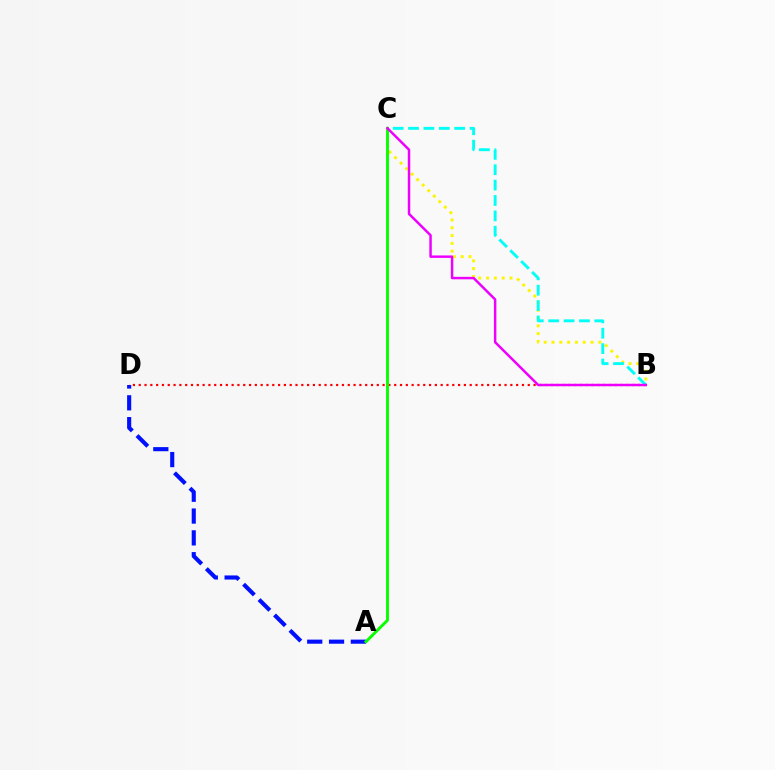{('A', 'D'): [{'color': '#0010ff', 'line_style': 'dashed', 'thickness': 2.96}], ('B', 'D'): [{'color': '#ff0000', 'line_style': 'dotted', 'thickness': 1.58}], ('B', 'C'): [{'color': '#fcf500', 'line_style': 'dotted', 'thickness': 2.12}, {'color': '#00fff6', 'line_style': 'dashed', 'thickness': 2.09}, {'color': '#ee00ff', 'line_style': 'solid', 'thickness': 1.78}], ('A', 'C'): [{'color': '#08ff00', 'line_style': 'solid', 'thickness': 2.1}]}